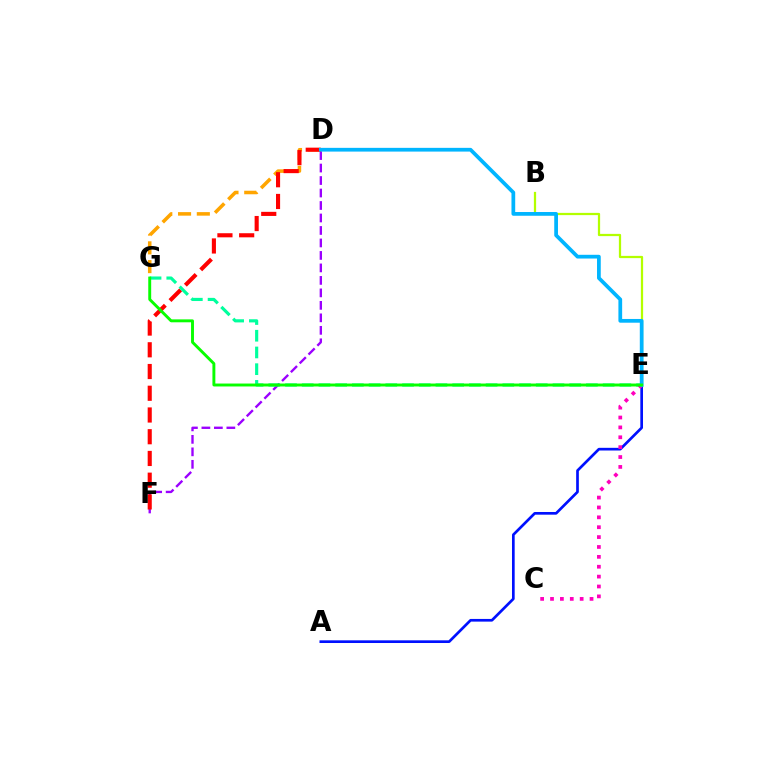{('D', 'G'): [{'color': '#ffa500', 'line_style': 'dashed', 'thickness': 2.55}], ('D', 'F'): [{'color': '#9b00ff', 'line_style': 'dashed', 'thickness': 1.7}, {'color': '#ff0000', 'line_style': 'dashed', 'thickness': 2.95}], ('A', 'E'): [{'color': '#0010ff', 'line_style': 'solid', 'thickness': 1.93}], ('E', 'G'): [{'color': '#00ff9d', 'line_style': 'dashed', 'thickness': 2.27}, {'color': '#08ff00', 'line_style': 'solid', 'thickness': 2.1}], ('C', 'E'): [{'color': '#ff00bd', 'line_style': 'dotted', 'thickness': 2.68}], ('B', 'E'): [{'color': '#b3ff00', 'line_style': 'solid', 'thickness': 1.62}], ('D', 'E'): [{'color': '#00b5ff', 'line_style': 'solid', 'thickness': 2.69}]}